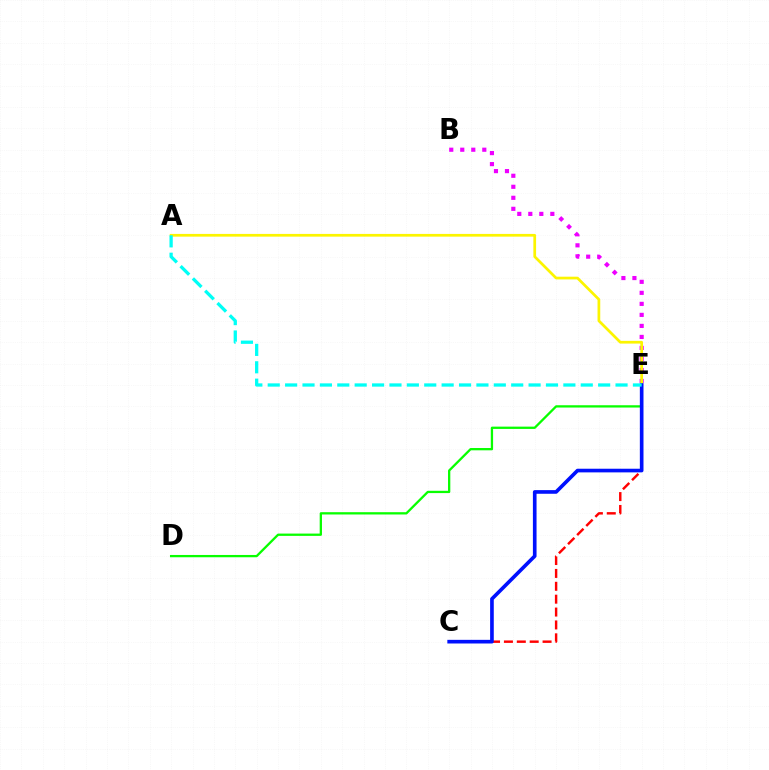{('B', 'E'): [{'color': '#ee00ff', 'line_style': 'dotted', 'thickness': 2.99}], ('A', 'E'): [{'color': '#fcf500', 'line_style': 'solid', 'thickness': 1.96}, {'color': '#00fff6', 'line_style': 'dashed', 'thickness': 2.36}], ('C', 'E'): [{'color': '#ff0000', 'line_style': 'dashed', 'thickness': 1.75}, {'color': '#0010ff', 'line_style': 'solid', 'thickness': 2.63}], ('D', 'E'): [{'color': '#08ff00', 'line_style': 'solid', 'thickness': 1.65}]}